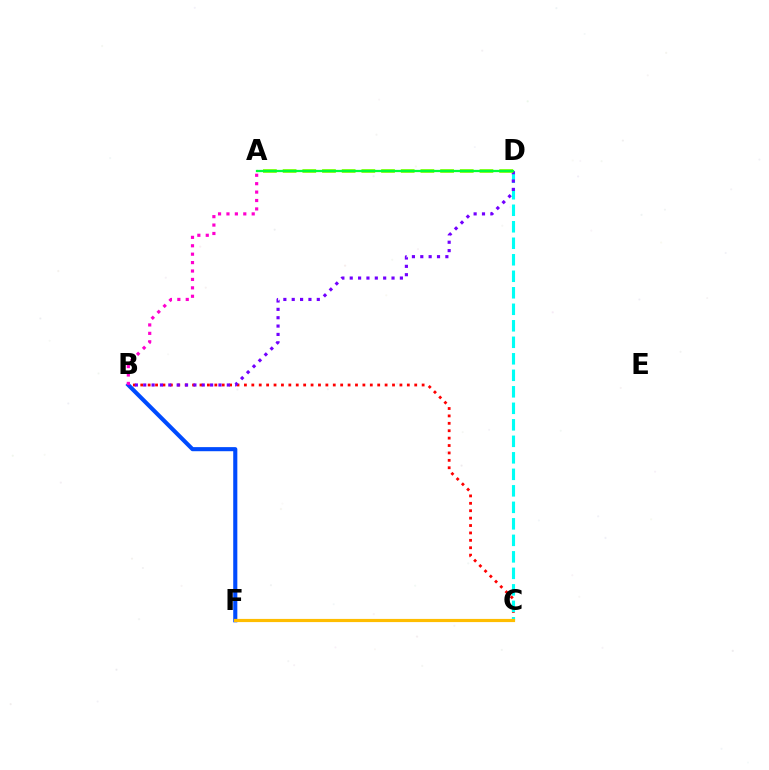{('B', 'F'): [{'color': '#004bff', 'line_style': 'solid', 'thickness': 2.95}], ('B', 'C'): [{'color': '#ff0000', 'line_style': 'dotted', 'thickness': 2.01}], ('C', 'D'): [{'color': '#00fff6', 'line_style': 'dashed', 'thickness': 2.24}], ('C', 'F'): [{'color': '#ffbd00', 'line_style': 'solid', 'thickness': 2.29}], ('B', 'D'): [{'color': '#7200ff', 'line_style': 'dotted', 'thickness': 2.27}], ('A', 'B'): [{'color': '#ff00cf', 'line_style': 'dotted', 'thickness': 2.29}], ('A', 'D'): [{'color': '#84ff00', 'line_style': 'dashed', 'thickness': 2.67}, {'color': '#00ff39', 'line_style': 'solid', 'thickness': 1.63}]}